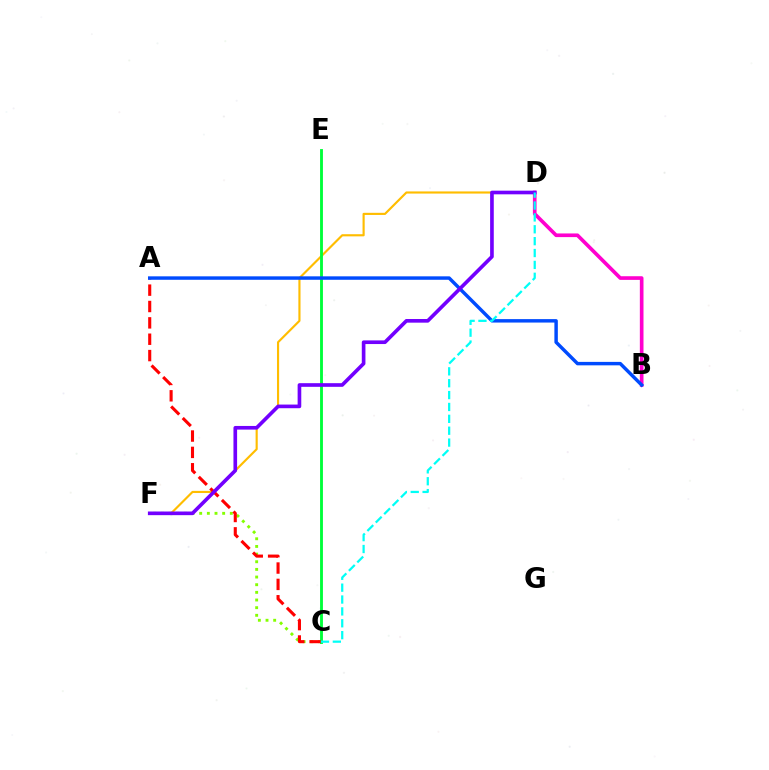{('C', 'F'): [{'color': '#84ff00', 'line_style': 'dotted', 'thickness': 2.08}], ('D', 'F'): [{'color': '#ffbd00', 'line_style': 'solid', 'thickness': 1.54}, {'color': '#7200ff', 'line_style': 'solid', 'thickness': 2.63}], ('C', 'E'): [{'color': '#00ff39', 'line_style': 'solid', 'thickness': 2.06}], ('B', 'D'): [{'color': '#ff00cf', 'line_style': 'solid', 'thickness': 2.63}], ('A', 'C'): [{'color': '#ff0000', 'line_style': 'dashed', 'thickness': 2.22}], ('A', 'B'): [{'color': '#004bff', 'line_style': 'solid', 'thickness': 2.48}], ('C', 'D'): [{'color': '#00fff6', 'line_style': 'dashed', 'thickness': 1.61}]}